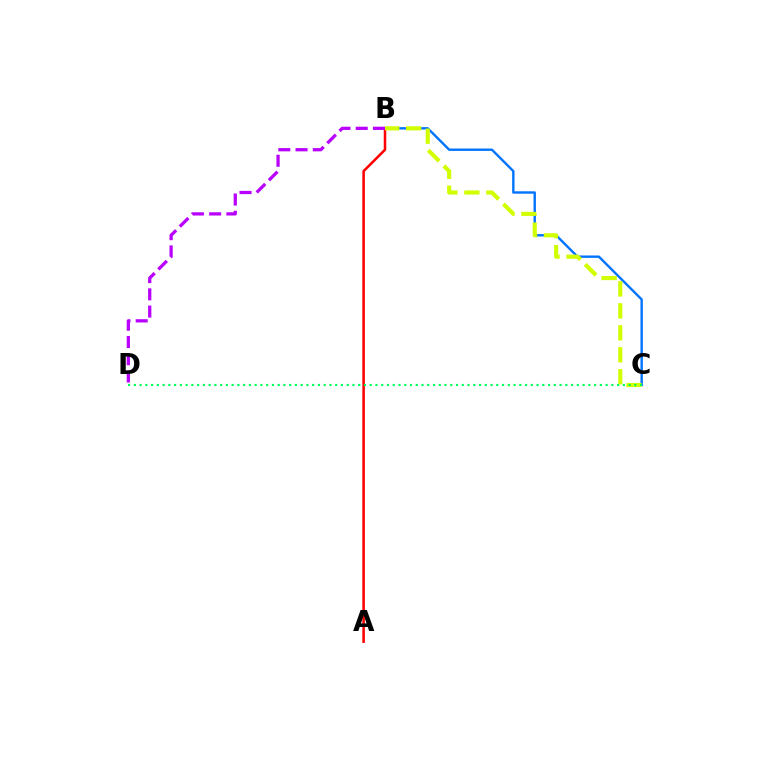{('B', 'C'): [{'color': '#0074ff', 'line_style': 'solid', 'thickness': 1.73}, {'color': '#d1ff00', 'line_style': 'dashed', 'thickness': 2.98}], ('A', 'B'): [{'color': '#ff0000', 'line_style': 'solid', 'thickness': 1.83}], ('C', 'D'): [{'color': '#00ff5c', 'line_style': 'dotted', 'thickness': 1.56}], ('B', 'D'): [{'color': '#b900ff', 'line_style': 'dashed', 'thickness': 2.34}]}